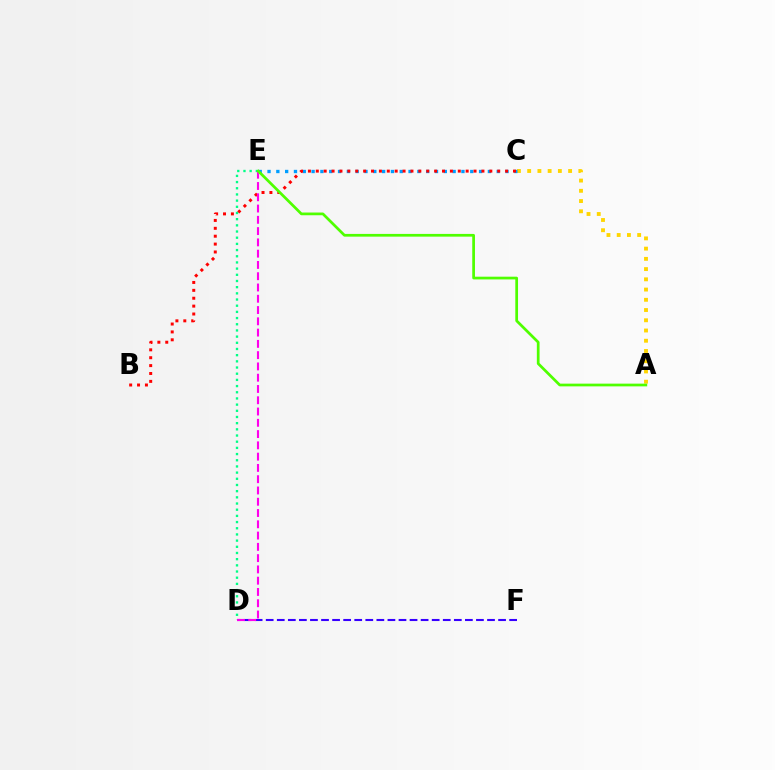{('A', 'C'): [{'color': '#ffd500', 'line_style': 'dotted', 'thickness': 2.78}], ('C', 'E'): [{'color': '#009eff', 'line_style': 'dotted', 'thickness': 2.39}], ('B', 'C'): [{'color': '#ff0000', 'line_style': 'dotted', 'thickness': 2.14}], ('D', 'E'): [{'color': '#00ff86', 'line_style': 'dotted', 'thickness': 1.68}, {'color': '#ff00ed', 'line_style': 'dashed', 'thickness': 1.53}], ('D', 'F'): [{'color': '#3700ff', 'line_style': 'dashed', 'thickness': 1.5}], ('A', 'E'): [{'color': '#4fff00', 'line_style': 'solid', 'thickness': 1.96}]}